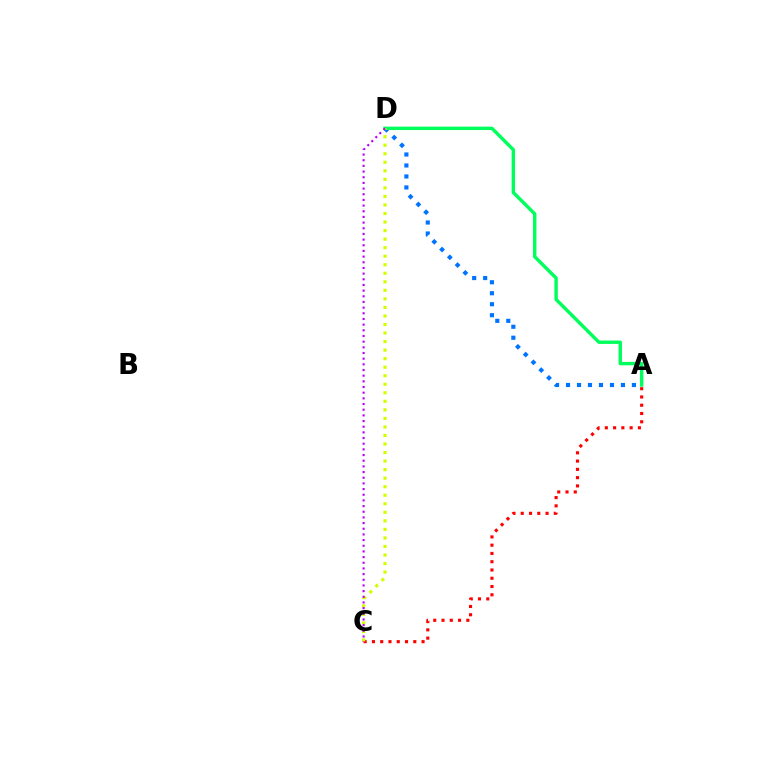{('A', 'C'): [{'color': '#ff0000', 'line_style': 'dotted', 'thickness': 2.25}], ('A', 'D'): [{'color': '#0074ff', 'line_style': 'dotted', 'thickness': 2.98}, {'color': '#00ff5c', 'line_style': 'solid', 'thickness': 2.46}], ('C', 'D'): [{'color': '#d1ff00', 'line_style': 'dotted', 'thickness': 2.32}, {'color': '#b900ff', 'line_style': 'dotted', 'thickness': 1.54}]}